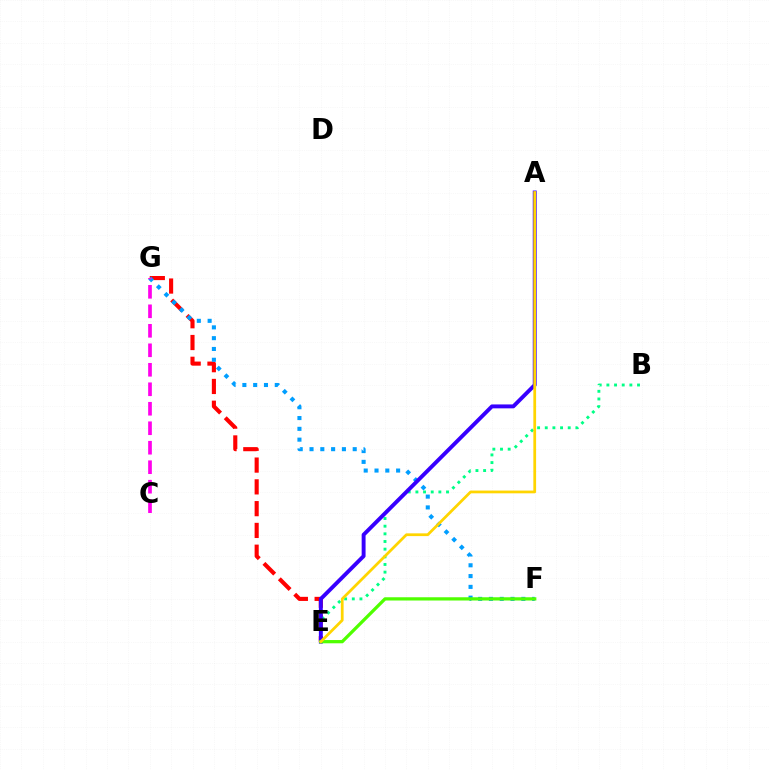{('E', 'G'): [{'color': '#ff0000', 'line_style': 'dashed', 'thickness': 2.96}], ('B', 'E'): [{'color': '#00ff86', 'line_style': 'dotted', 'thickness': 2.08}], ('F', 'G'): [{'color': '#009eff', 'line_style': 'dotted', 'thickness': 2.93}], ('C', 'G'): [{'color': '#ff00ed', 'line_style': 'dashed', 'thickness': 2.65}], ('A', 'E'): [{'color': '#3700ff', 'line_style': 'solid', 'thickness': 2.81}, {'color': '#ffd500', 'line_style': 'solid', 'thickness': 1.98}], ('E', 'F'): [{'color': '#4fff00', 'line_style': 'solid', 'thickness': 2.34}]}